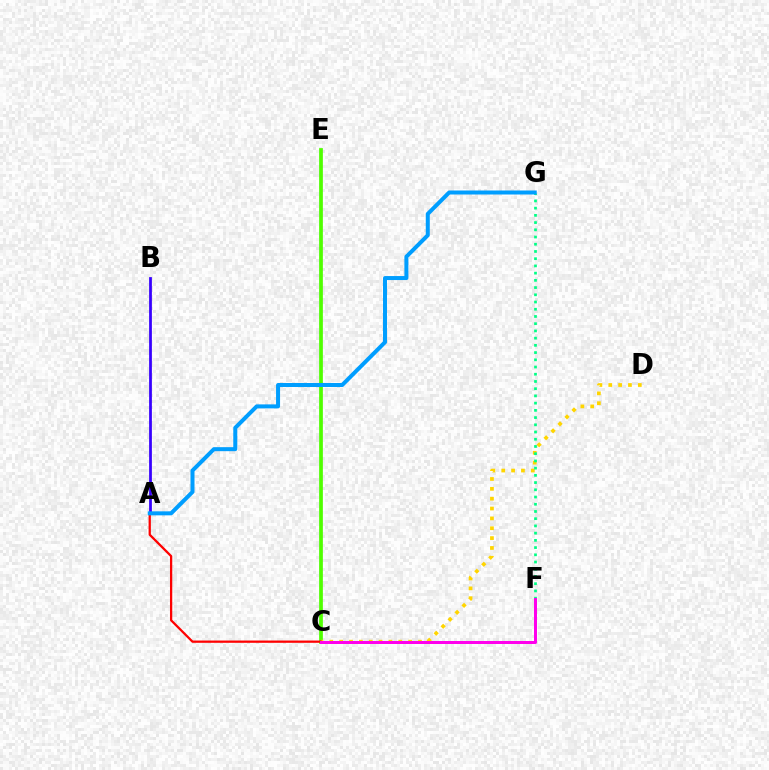{('C', 'E'): [{'color': '#4fff00', 'line_style': 'solid', 'thickness': 2.69}], ('C', 'D'): [{'color': '#ffd500', 'line_style': 'dotted', 'thickness': 2.68}], ('F', 'G'): [{'color': '#00ff86', 'line_style': 'dotted', 'thickness': 1.96}], ('A', 'C'): [{'color': '#ff0000', 'line_style': 'solid', 'thickness': 1.63}], ('A', 'B'): [{'color': '#3700ff', 'line_style': 'solid', 'thickness': 1.98}], ('C', 'F'): [{'color': '#ff00ed', 'line_style': 'solid', 'thickness': 2.16}], ('A', 'G'): [{'color': '#009eff', 'line_style': 'solid', 'thickness': 2.88}]}